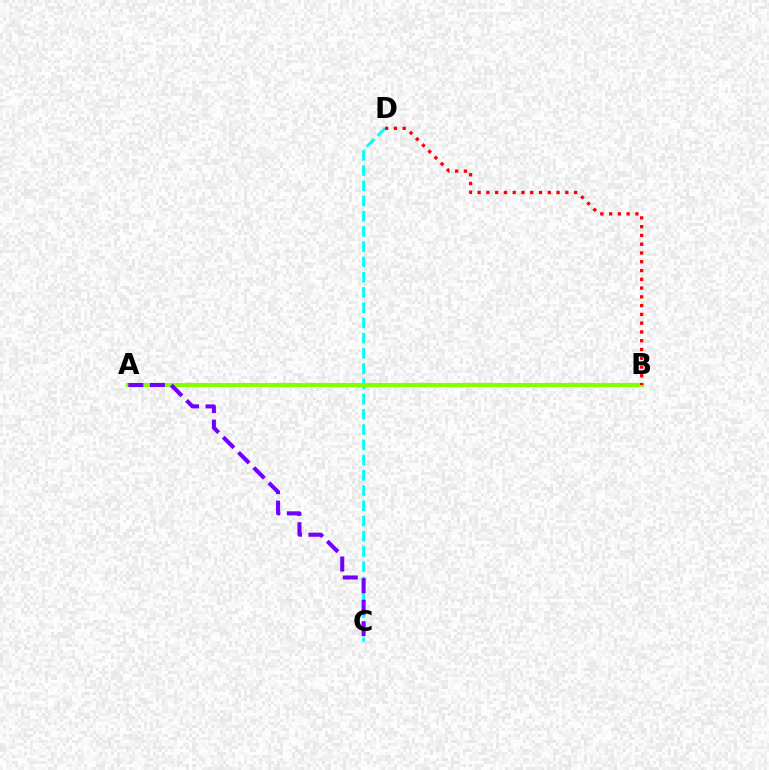{('C', 'D'): [{'color': '#00fff6', 'line_style': 'dashed', 'thickness': 2.07}], ('A', 'B'): [{'color': '#84ff00', 'line_style': 'solid', 'thickness': 2.98}], ('B', 'D'): [{'color': '#ff0000', 'line_style': 'dotted', 'thickness': 2.38}], ('A', 'C'): [{'color': '#7200ff', 'line_style': 'dashed', 'thickness': 2.92}]}